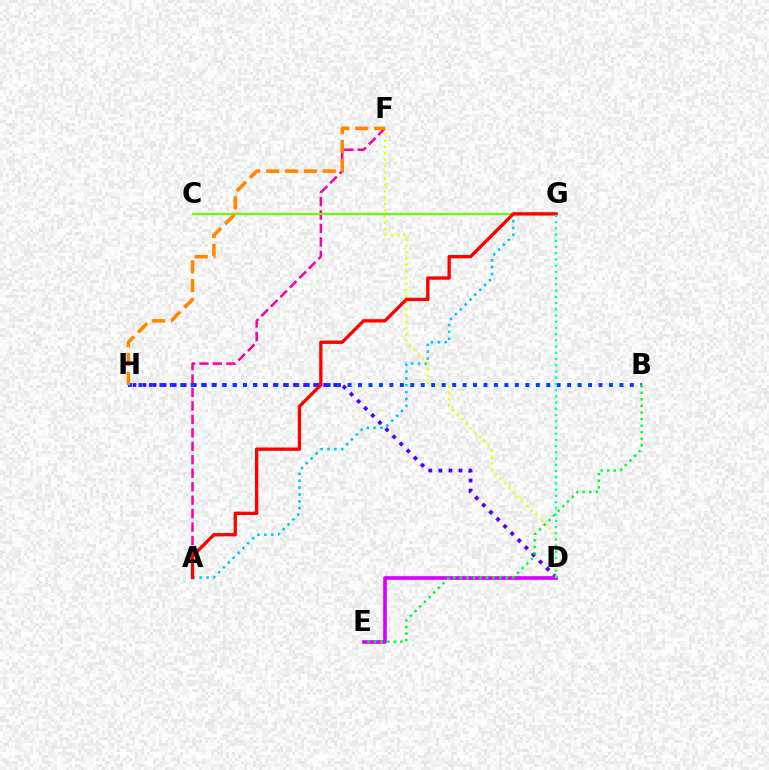{('A', 'G'): [{'color': '#00c7ff', 'line_style': 'dotted', 'thickness': 1.87}, {'color': '#ff0000', 'line_style': 'solid', 'thickness': 2.39}], ('A', 'F'): [{'color': '#ff00a0', 'line_style': 'dashed', 'thickness': 1.83}], ('D', 'H'): [{'color': '#4f00ff', 'line_style': 'dotted', 'thickness': 2.73}], ('C', 'G'): [{'color': '#66ff00', 'line_style': 'solid', 'thickness': 1.55}], ('D', 'E'): [{'color': '#d600ff', 'line_style': 'solid', 'thickness': 2.62}], ('D', 'F'): [{'color': '#eeff00', 'line_style': 'dotted', 'thickness': 1.72}], ('B', 'H'): [{'color': '#003fff', 'line_style': 'dotted', 'thickness': 2.84}], ('B', 'E'): [{'color': '#00ff27', 'line_style': 'dotted', 'thickness': 1.79}], ('D', 'G'): [{'color': '#00ffaf', 'line_style': 'dotted', 'thickness': 1.69}], ('F', 'H'): [{'color': '#ff8800', 'line_style': 'dashed', 'thickness': 2.56}]}